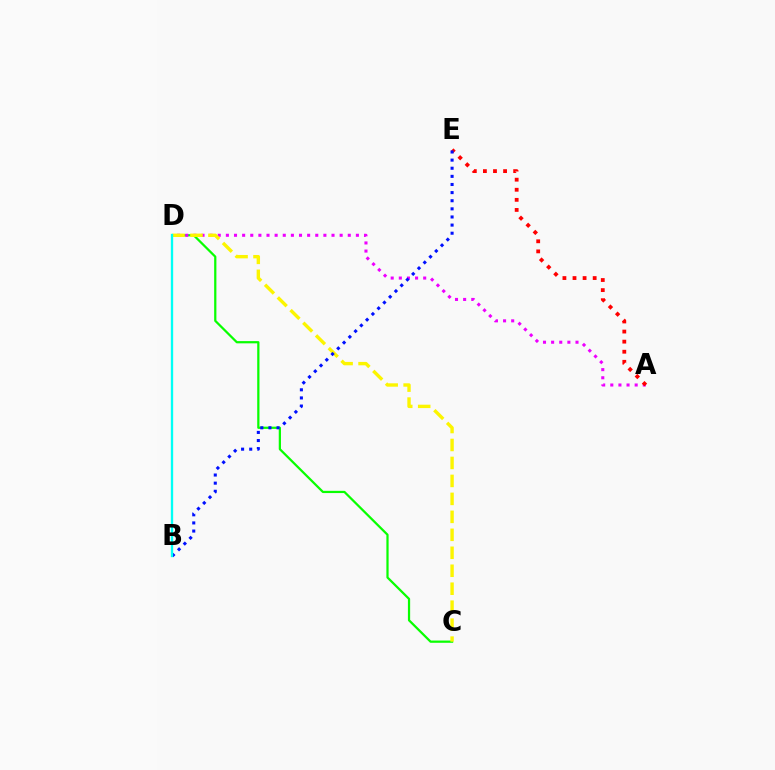{('C', 'D'): [{'color': '#08ff00', 'line_style': 'solid', 'thickness': 1.61}, {'color': '#fcf500', 'line_style': 'dashed', 'thickness': 2.44}], ('A', 'D'): [{'color': '#ee00ff', 'line_style': 'dotted', 'thickness': 2.21}], ('A', 'E'): [{'color': '#ff0000', 'line_style': 'dotted', 'thickness': 2.74}], ('B', 'E'): [{'color': '#0010ff', 'line_style': 'dotted', 'thickness': 2.21}], ('B', 'D'): [{'color': '#00fff6', 'line_style': 'solid', 'thickness': 1.69}]}